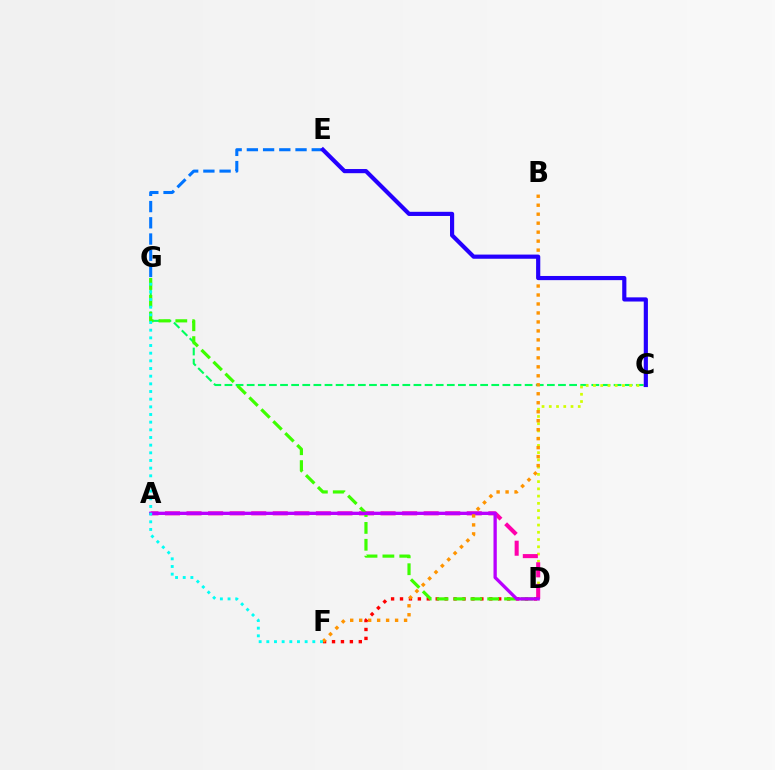{('C', 'G'): [{'color': '#00ff5c', 'line_style': 'dashed', 'thickness': 1.51}], ('C', 'D'): [{'color': '#d1ff00', 'line_style': 'dotted', 'thickness': 1.97}], ('A', 'D'): [{'color': '#ff00ac', 'line_style': 'dashed', 'thickness': 2.93}, {'color': '#b900ff', 'line_style': 'solid', 'thickness': 2.38}], ('E', 'G'): [{'color': '#0074ff', 'line_style': 'dashed', 'thickness': 2.2}], ('D', 'F'): [{'color': '#ff0000', 'line_style': 'dotted', 'thickness': 2.43}], ('D', 'G'): [{'color': '#3dff00', 'line_style': 'dashed', 'thickness': 2.29}], ('B', 'F'): [{'color': '#ff9400', 'line_style': 'dotted', 'thickness': 2.44}], ('F', 'G'): [{'color': '#00fff6', 'line_style': 'dotted', 'thickness': 2.08}], ('C', 'E'): [{'color': '#2500ff', 'line_style': 'solid', 'thickness': 3.0}]}